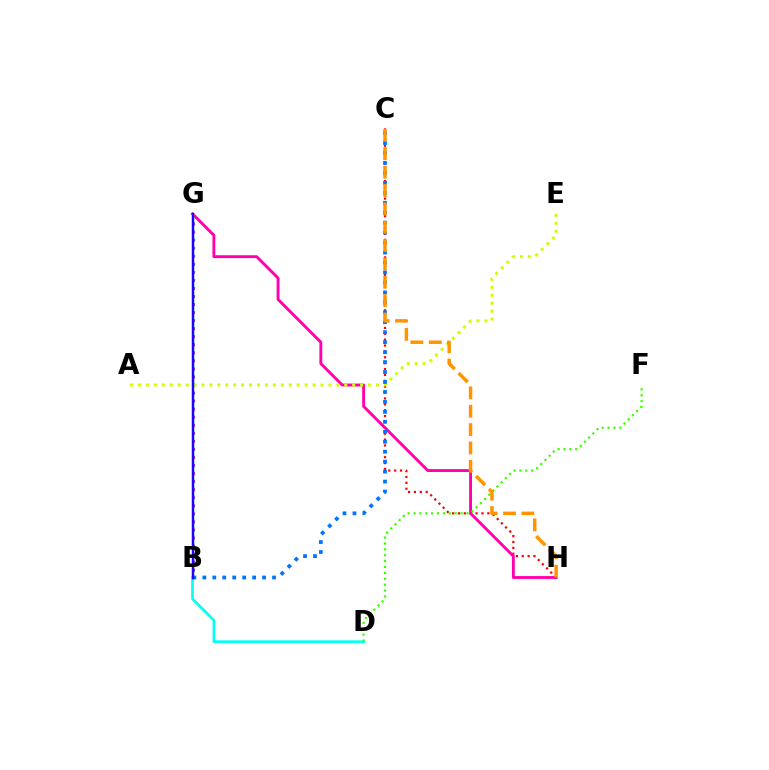{('B', 'D'): [{'color': '#00fff6', 'line_style': 'solid', 'thickness': 1.91}], ('B', 'G'): [{'color': '#b900ff', 'line_style': 'dotted', 'thickness': 2.19}, {'color': '#00ff5c', 'line_style': 'solid', 'thickness': 1.76}, {'color': '#2500ff', 'line_style': 'solid', 'thickness': 1.66}], ('C', 'H'): [{'color': '#ff0000', 'line_style': 'dotted', 'thickness': 1.6}, {'color': '#ff9400', 'line_style': 'dashed', 'thickness': 2.49}], ('G', 'H'): [{'color': '#ff00ac', 'line_style': 'solid', 'thickness': 2.07}], ('A', 'E'): [{'color': '#d1ff00', 'line_style': 'dotted', 'thickness': 2.16}], ('B', 'C'): [{'color': '#0074ff', 'line_style': 'dotted', 'thickness': 2.71}], ('D', 'F'): [{'color': '#3dff00', 'line_style': 'dotted', 'thickness': 1.6}]}